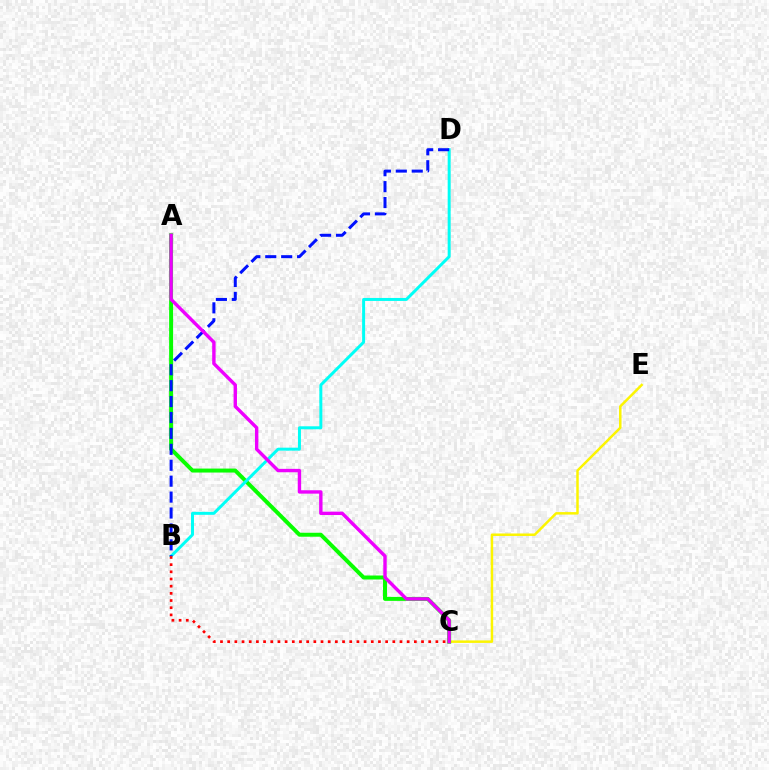{('C', 'E'): [{'color': '#fcf500', 'line_style': 'solid', 'thickness': 1.79}], ('A', 'C'): [{'color': '#08ff00', 'line_style': 'solid', 'thickness': 2.86}, {'color': '#ee00ff', 'line_style': 'solid', 'thickness': 2.44}], ('B', 'D'): [{'color': '#00fff6', 'line_style': 'solid', 'thickness': 2.14}, {'color': '#0010ff', 'line_style': 'dashed', 'thickness': 2.16}], ('B', 'C'): [{'color': '#ff0000', 'line_style': 'dotted', 'thickness': 1.95}]}